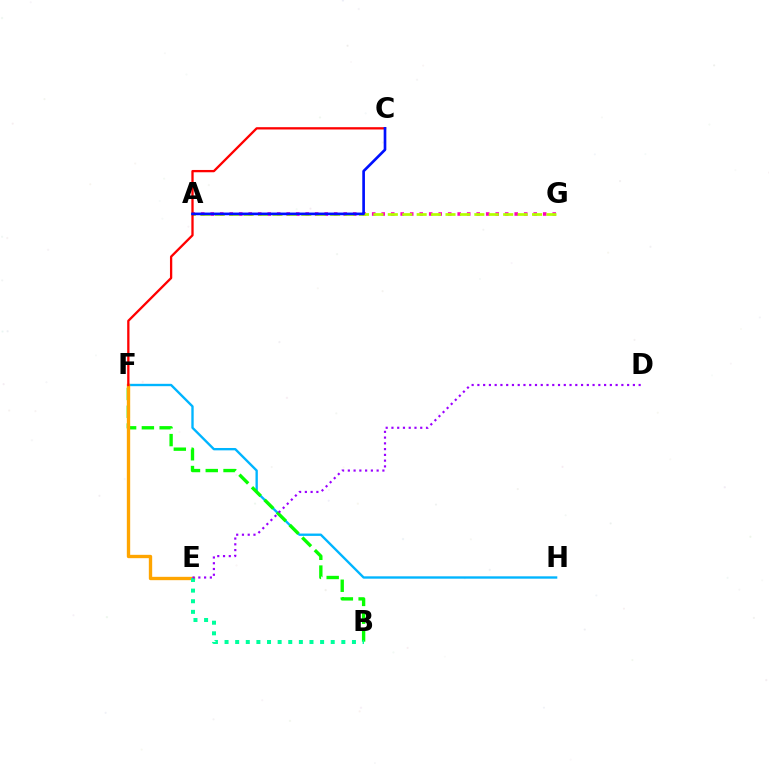{('A', 'G'): [{'color': '#ff00bd', 'line_style': 'dotted', 'thickness': 2.58}, {'color': '#b3ff00', 'line_style': 'dashed', 'thickness': 1.96}], ('F', 'H'): [{'color': '#00b5ff', 'line_style': 'solid', 'thickness': 1.7}], ('B', 'F'): [{'color': '#08ff00', 'line_style': 'dashed', 'thickness': 2.41}], ('E', 'F'): [{'color': '#ffa500', 'line_style': 'solid', 'thickness': 2.41}], ('B', 'E'): [{'color': '#00ff9d', 'line_style': 'dotted', 'thickness': 2.88}], ('D', 'E'): [{'color': '#9b00ff', 'line_style': 'dotted', 'thickness': 1.56}], ('C', 'F'): [{'color': '#ff0000', 'line_style': 'solid', 'thickness': 1.66}], ('A', 'C'): [{'color': '#0010ff', 'line_style': 'solid', 'thickness': 1.92}]}